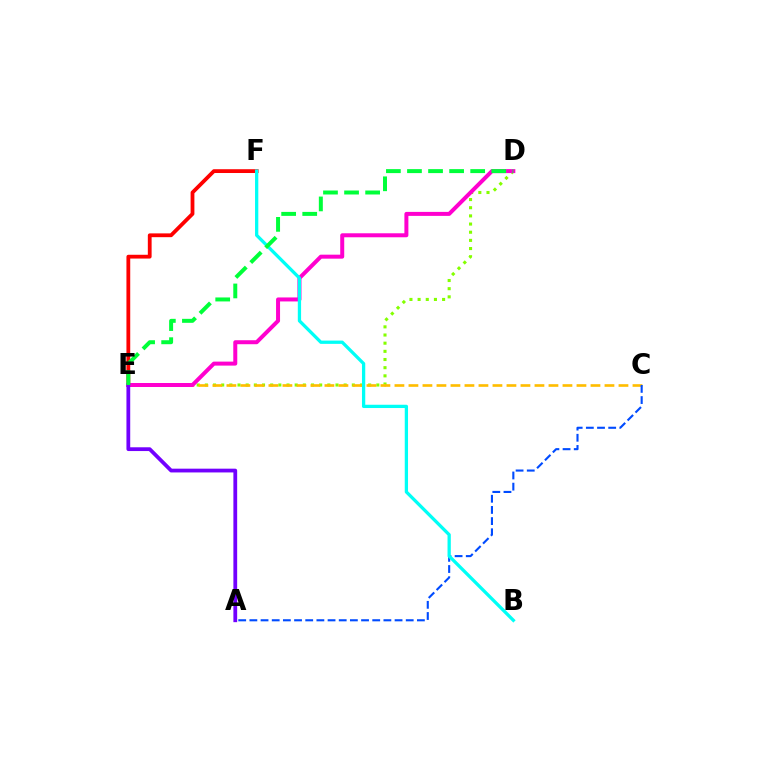{('E', 'F'): [{'color': '#ff0000', 'line_style': 'solid', 'thickness': 2.73}], ('D', 'E'): [{'color': '#84ff00', 'line_style': 'dotted', 'thickness': 2.22}, {'color': '#ff00cf', 'line_style': 'solid', 'thickness': 2.87}, {'color': '#00ff39', 'line_style': 'dashed', 'thickness': 2.86}], ('C', 'E'): [{'color': '#ffbd00', 'line_style': 'dashed', 'thickness': 1.9}], ('A', 'C'): [{'color': '#004bff', 'line_style': 'dashed', 'thickness': 1.52}], ('A', 'E'): [{'color': '#7200ff', 'line_style': 'solid', 'thickness': 2.72}], ('B', 'F'): [{'color': '#00fff6', 'line_style': 'solid', 'thickness': 2.36}]}